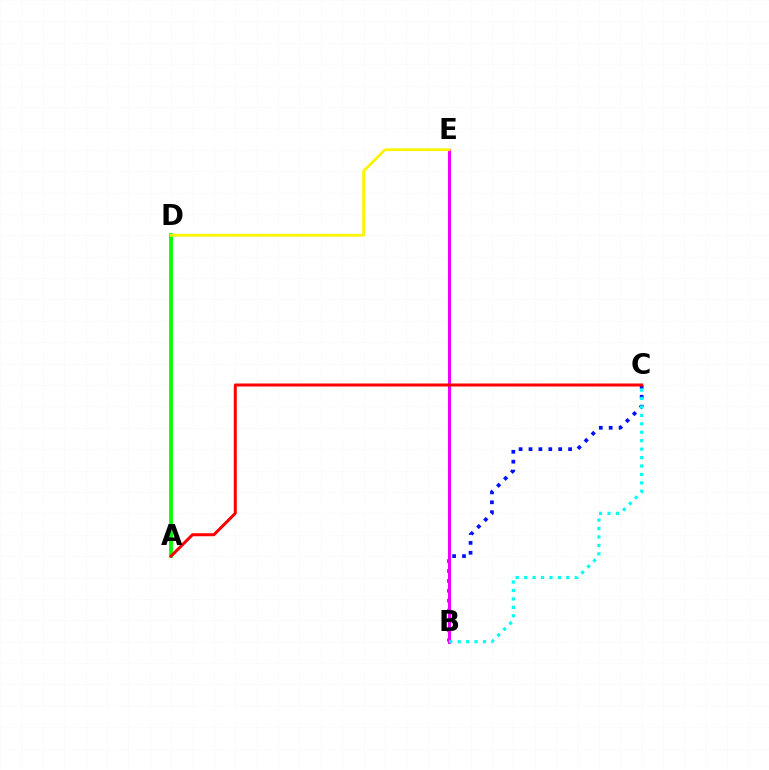{('A', 'D'): [{'color': '#08ff00', 'line_style': 'solid', 'thickness': 2.72}], ('B', 'C'): [{'color': '#0010ff', 'line_style': 'dotted', 'thickness': 2.69}, {'color': '#00fff6', 'line_style': 'dotted', 'thickness': 2.29}], ('B', 'E'): [{'color': '#ee00ff', 'line_style': 'solid', 'thickness': 2.2}], ('D', 'E'): [{'color': '#fcf500', 'line_style': 'solid', 'thickness': 2.0}], ('A', 'C'): [{'color': '#ff0000', 'line_style': 'solid', 'thickness': 2.17}]}